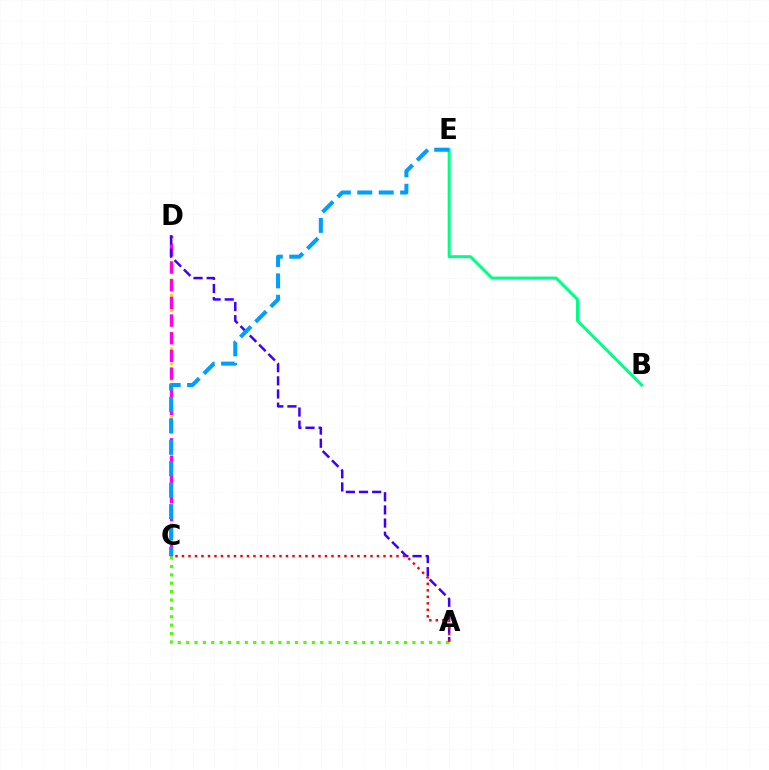{('C', 'D'): [{'color': '#ffd500', 'line_style': 'dotted', 'thickness': 2.08}, {'color': '#ff00ed', 'line_style': 'dashed', 'thickness': 2.4}], ('A', 'C'): [{'color': '#4fff00', 'line_style': 'dotted', 'thickness': 2.28}, {'color': '#ff0000', 'line_style': 'dotted', 'thickness': 1.77}], ('A', 'D'): [{'color': '#3700ff', 'line_style': 'dashed', 'thickness': 1.79}], ('B', 'E'): [{'color': '#00ff86', 'line_style': 'solid', 'thickness': 2.16}], ('C', 'E'): [{'color': '#009eff', 'line_style': 'dashed', 'thickness': 2.91}]}